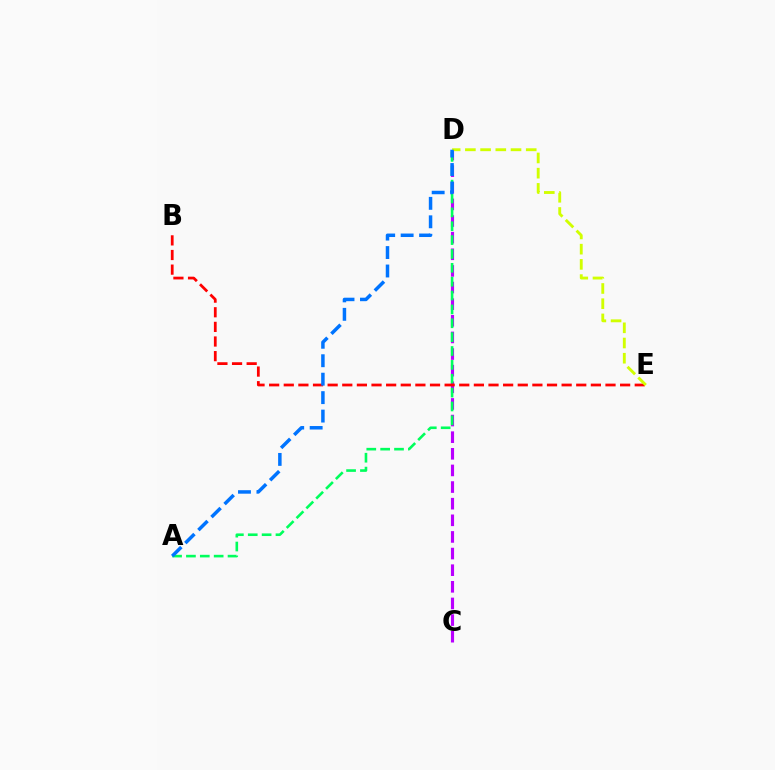{('C', 'D'): [{'color': '#b900ff', 'line_style': 'dashed', 'thickness': 2.26}], ('A', 'D'): [{'color': '#00ff5c', 'line_style': 'dashed', 'thickness': 1.88}, {'color': '#0074ff', 'line_style': 'dashed', 'thickness': 2.51}], ('B', 'E'): [{'color': '#ff0000', 'line_style': 'dashed', 'thickness': 1.99}], ('D', 'E'): [{'color': '#d1ff00', 'line_style': 'dashed', 'thickness': 2.07}]}